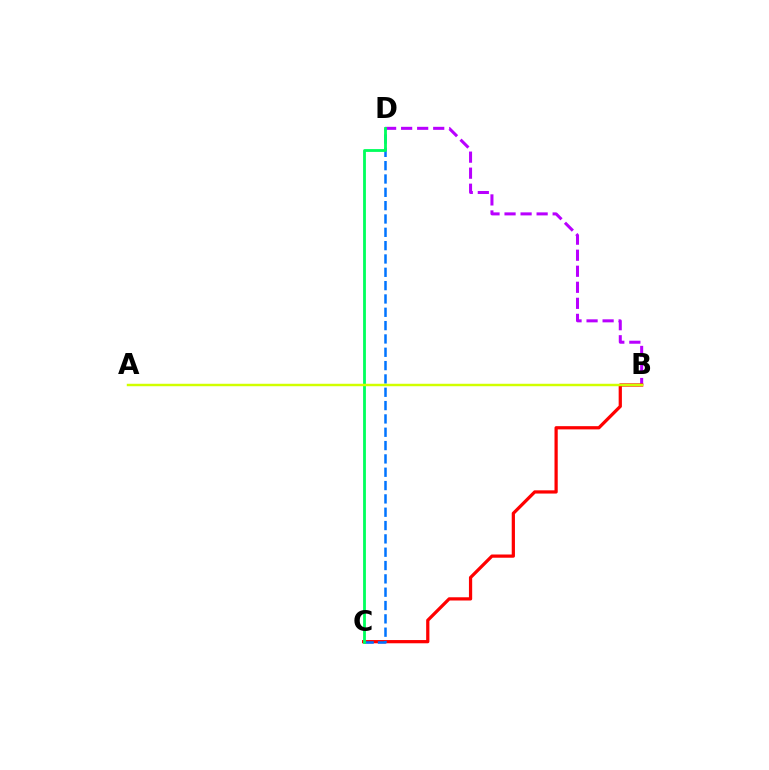{('B', 'D'): [{'color': '#b900ff', 'line_style': 'dashed', 'thickness': 2.18}], ('B', 'C'): [{'color': '#ff0000', 'line_style': 'solid', 'thickness': 2.33}], ('C', 'D'): [{'color': '#0074ff', 'line_style': 'dashed', 'thickness': 1.81}, {'color': '#00ff5c', 'line_style': 'solid', 'thickness': 2.02}], ('A', 'B'): [{'color': '#d1ff00', 'line_style': 'solid', 'thickness': 1.76}]}